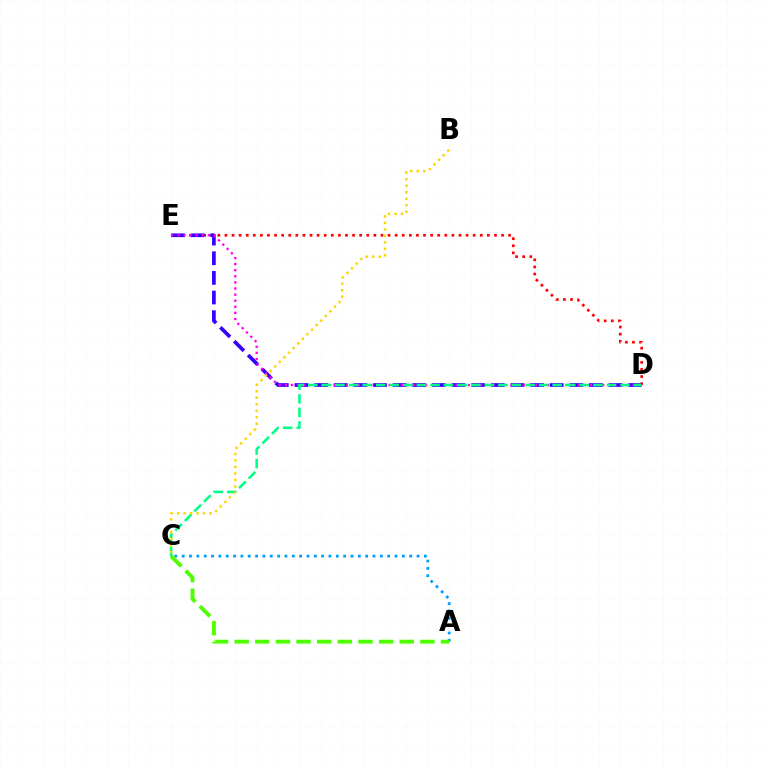{('D', 'E'): [{'color': '#ff0000', 'line_style': 'dotted', 'thickness': 1.93}, {'color': '#3700ff', 'line_style': 'dashed', 'thickness': 2.67}, {'color': '#ff00ed', 'line_style': 'dotted', 'thickness': 1.66}], ('C', 'D'): [{'color': '#00ff86', 'line_style': 'dashed', 'thickness': 1.84}], ('B', 'C'): [{'color': '#ffd500', 'line_style': 'dotted', 'thickness': 1.77}], ('A', 'C'): [{'color': '#009eff', 'line_style': 'dotted', 'thickness': 1.99}, {'color': '#4fff00', 'line_style': 'dashed', 'thickness': 2.8}]}